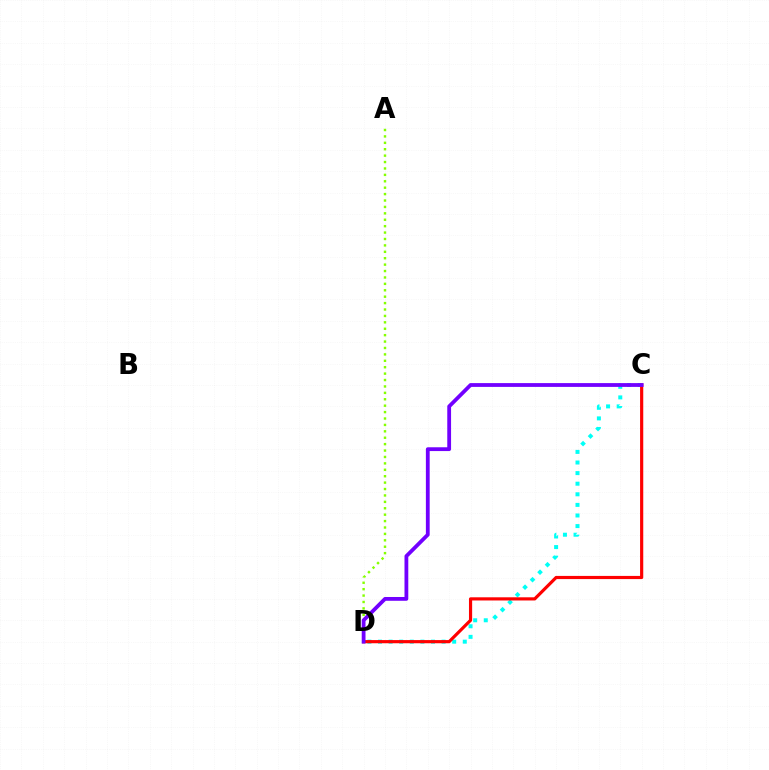{('A', 'D'): [{'color': '#84ff00', 'line_style': 'dotted', 'thickness': 1.74}], ('C', 'D'): [{'color': '#00fff6', 'line_style': 'dotted', 'thickness': 2.88}, {'color': '#ff0000', 'line_style': 'solid', 'thickness': 2.28}, {'color': '#7200ff', 'line_style': 'solid', 'thickness': 2.73}]}